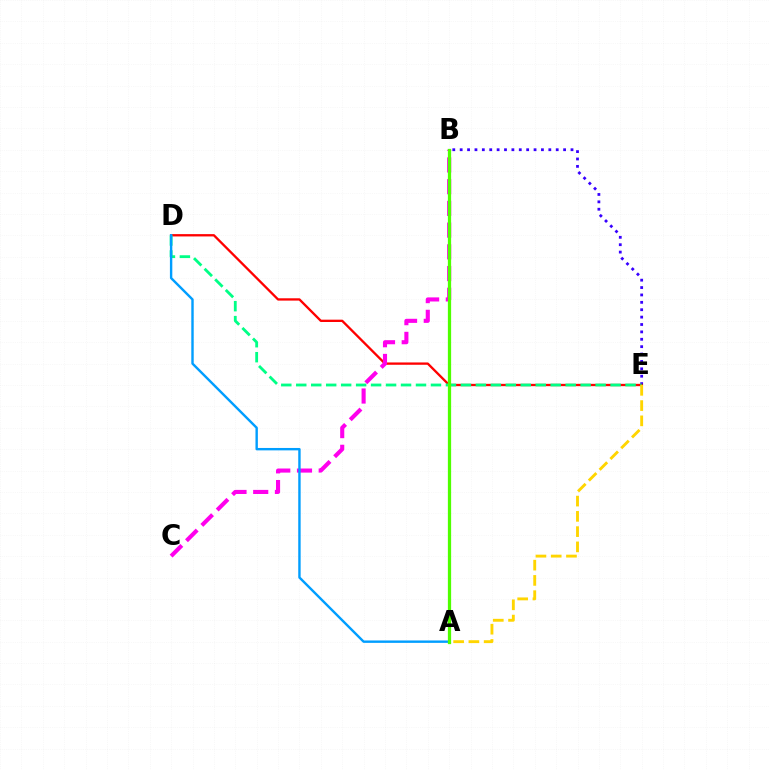{('B', 'E'): [{'color': '#3700ff', 'line_style': 'dotted', 'thickness': 2.01}], ('D', 'E'): [{'color': '#ff0000', 'line_style': 'solid', 'thickness': 1.67}, {'color': '#00ff86', 'line_style': 'dashed', 'thickness': 2.03}], ('B', 'C'): [{'color': '#ff00ed', 'line_style': 'dashed', 'thickness': 2.95}], ('A', 'D'): [{'color': '#009eff', 'line_style': 'solid', 'thickness': 1.73}], ('A', 'B'): [{'color': '#4fff00', 'line_style': 'solid', 'thickness': 2.34}], ('A', 'E'): [{'color': '#ffd500', 'line_style': 'dashed', 'thickness': 2.07}]}